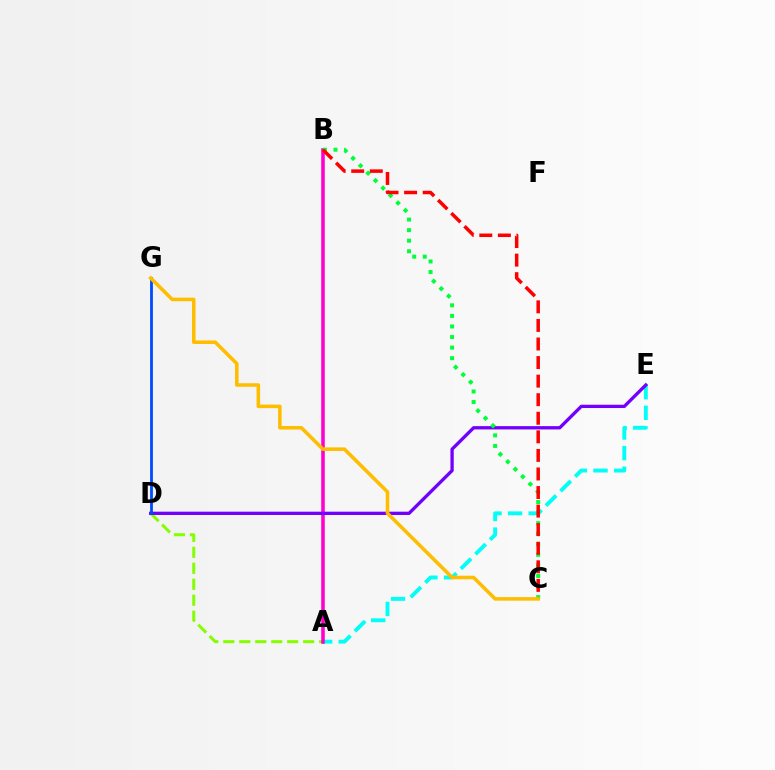{('A', 'D'): [{'color': '#84ff00', 'line_style': 'dashed', 'thickness': 2.17}], ('A', 'E'): [{'color': '#00fff6', 'line_style': 'dashed', 'thickness': 2.8}], ('A', 'B'): [{'color': '#ff00cf', 'line_style': 'solid', 'thickness': 2.57}], ('D', 'E'): [{'color': '#7200ff', 'line_style': 'solid', 'thickness': 2.38}], ('B', 'C'): [{'color': '#00ff39', 'line_style': 'dotted', 'thickness': 2.87}, {'color': '#ff0000', 'line_style': 'dashed', 'thickness': 2.52}], ('D', 'G'): [{'color': '#004bff', 'line_style': 'solid', 'thickness': 2.02}], ('C', 'G'): [{'color': '#ffbd00', 'line_style': 'solid', 'thickness': 2.56}]}